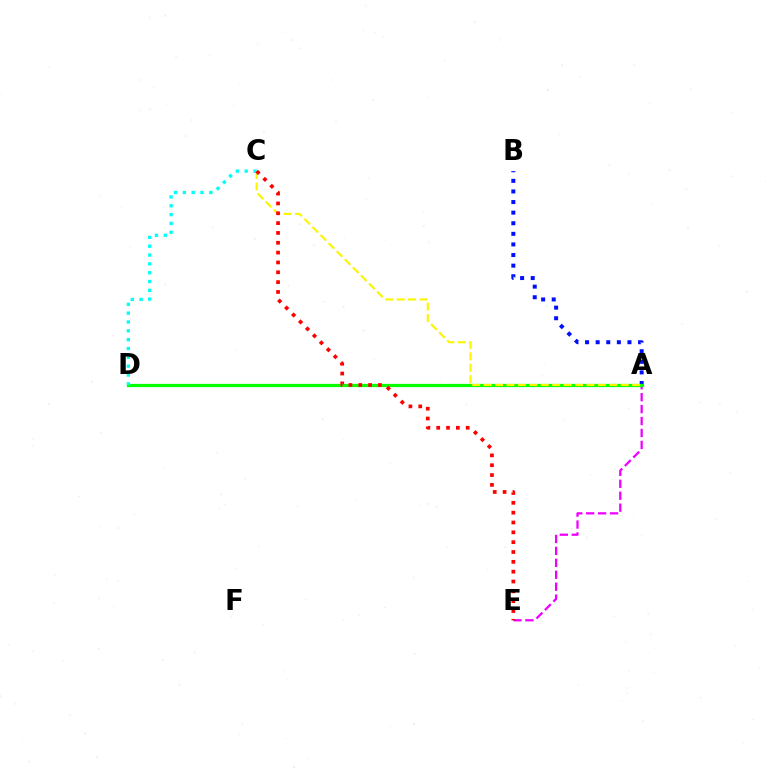{('A', 'E'): [{'color': '#ee00ff', 'line_style': 'dashed', 'thickness': 1.62}], ('A', 'B'): [{'color': '#0010ff', 'line_style': 'dotted', 'thickness': 2.88}], ('A', 'D'): [{'color': '#08ff00', 'line_style': 'solid', 'thickness': 2.32}], ('A', 'C'): [{'color': '#fcf500', 'line_style': 'dashed', 'thickness': 1.55}], ('C', 'D'): [{'color': '#00fff6', 'line_style': 'dotted', 'thickness': 2.4}], ('C', 'E'): [{'color': '#ff0000', 'line_style': 'dotted', 'thickness': 2.67}]}